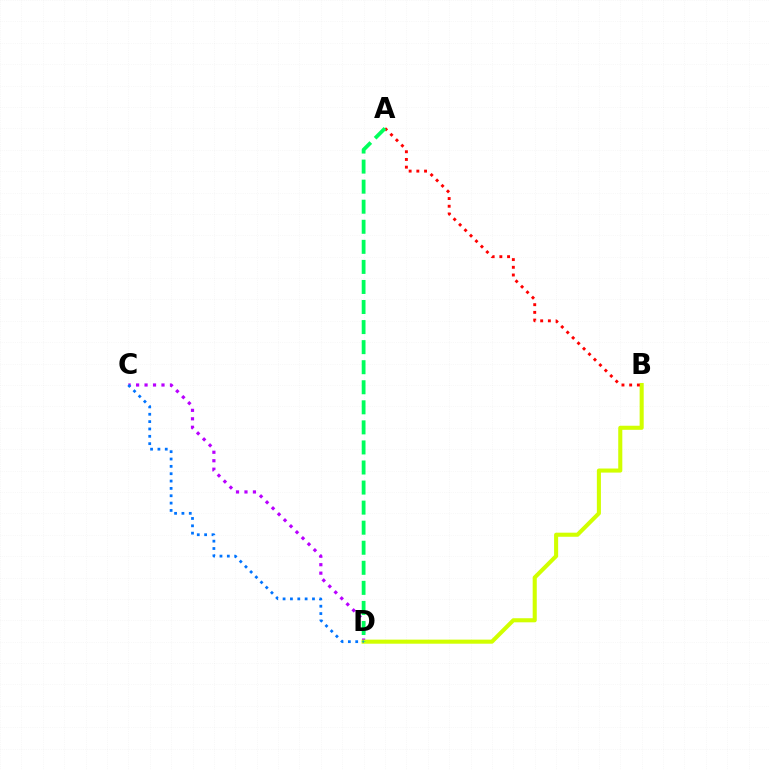{('C', 'D'): [{'color': '#b900ff', 'line_style': 'dotted', 'thickness': 2.3}, {'color': '#0074ff', 'line_style': 'dotted', 'thickness': 2.0}], ('B', 'D'): [{'color': '#d1ff00', 'line_style': 'solid', 'thickness': 2.93}], ('A', 'B'): [{'color': '#ff0000', 'line_style': 'dotted', 'thickness': 2.09}], ('A', 'D'): [{'color': '#00ff5c', 'line_style': 'dashed', 'thickness': 2.73}]}